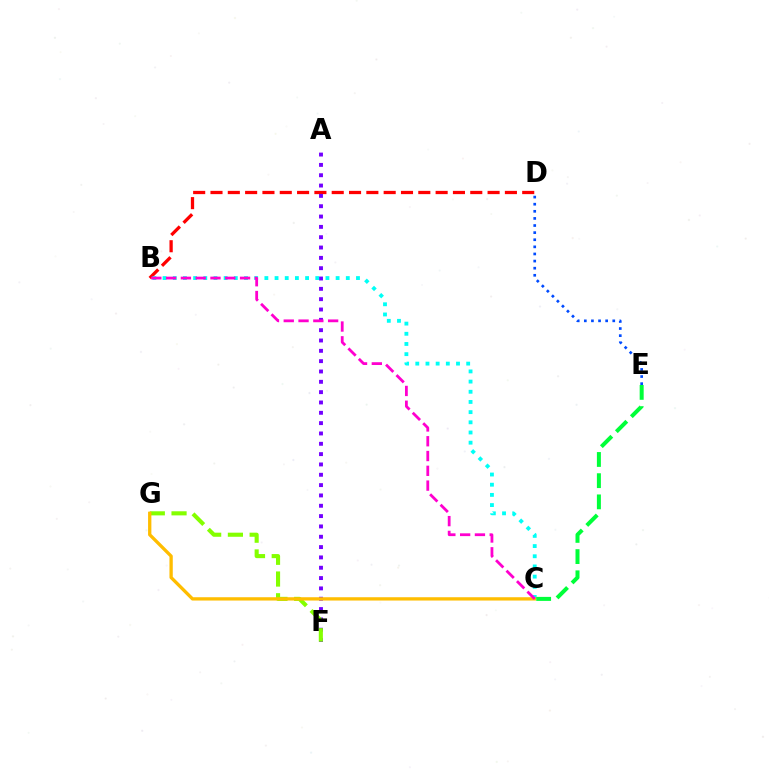{('B', 'D'): [{'color': '#ff0000', 'line_style': 'dashed', 'thickness': 2.35}], ('D', 'E'): [{'color': '#004bff', 'line_style': 'dotted', 'thickness': 1.93}], ('A', 'F'): [{'color': '#7200ff', 'line_style': 'dotted', 'thickness': 2.81}], ('F', 'G'): [{'color': '#84ff00', 'line_style': 'dashed', 'thickness': 2.95}], ('B', 'C'): [{'color': '#00fff6', 'line_style': 'dotted', 'thickness': 2.77}, {'color': '#ff00cf', 'line_style': 'dashed', 'thickness': 2.01}], ('C', 'G'): [{'color': '#ffbd00', 'line_style': 'solid', 'thickness': 2.38}], ('C', 'E'): [{'color': '#00ff39', 'line_style': 'dashed', 'thickness': 2.88}]}